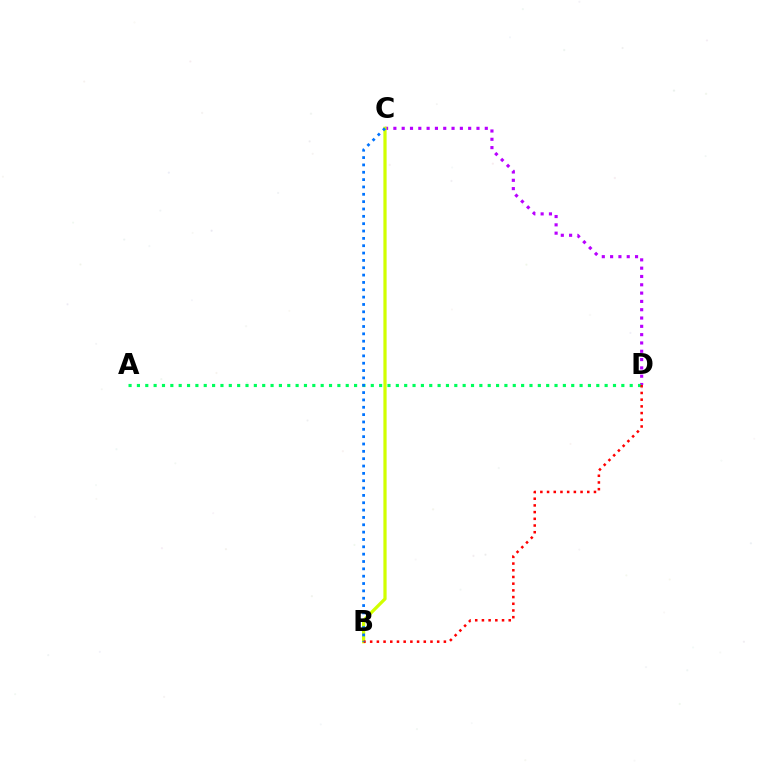{('C', 'D'): [{'color': '#b900ff', 'line_style': 'dotted', 'thickness': 2.26}], ('B', 'C'): [{'color': '#d1ff00', 'line_style': 'solid', 'thickness': 2.32}, {'color': '#0074ff', 'line_style': 'dotted', 'thickness': 2.0}], ('A', 'D'): [{'color': '#00ff5c', 'line_style': 'dotted', 'thickness': 2.27}], ('B', 'D'): [{'color': '#ff0000', 'line_style': 'dotted', 'thickness': 1.82}]}